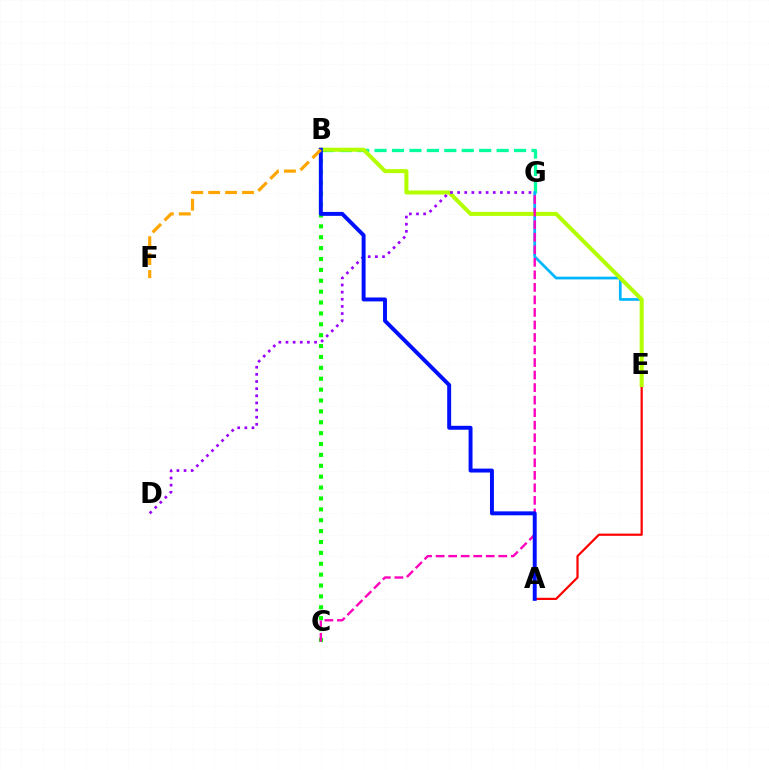{('A', 'E'): [{'color': '#ff0000', 'line_style': 'solid', 'thickness': 1.59}], ('B', 'G'): [{'color': '#00ff9d', 'line_style': 'dashed', 'thickness': 2.37}], ('E', 'G'): [{'color': '#00b5ff', 'line_style': 'solid', 'thickness': 1.95}], ('B', 'E'): [{'color': '#b3ff00', 'line_style': 'solid', 'thickness': 2.9}], ('D', 'G'): [{'color': '#9b00ff', 'line_style': 'dotted', 'thickness': 1.94}], ('B', 'C'): [{'color': '#08ff00', 'line_style': 'dotted', 'thickness': 2.96}], ('C', 'G'): [{'color': '#ff00bd', 'line_style': 'dashed', 'thickness': 1.7}], ('A', 'B'): [{'color': '#0010ff', 'line_style': 'solid', 'thickness': 2.83}], ('B', 'F'): [{'color': '#ffa500', 'line_style': 'dashed', 'thickness': 2.3}]}